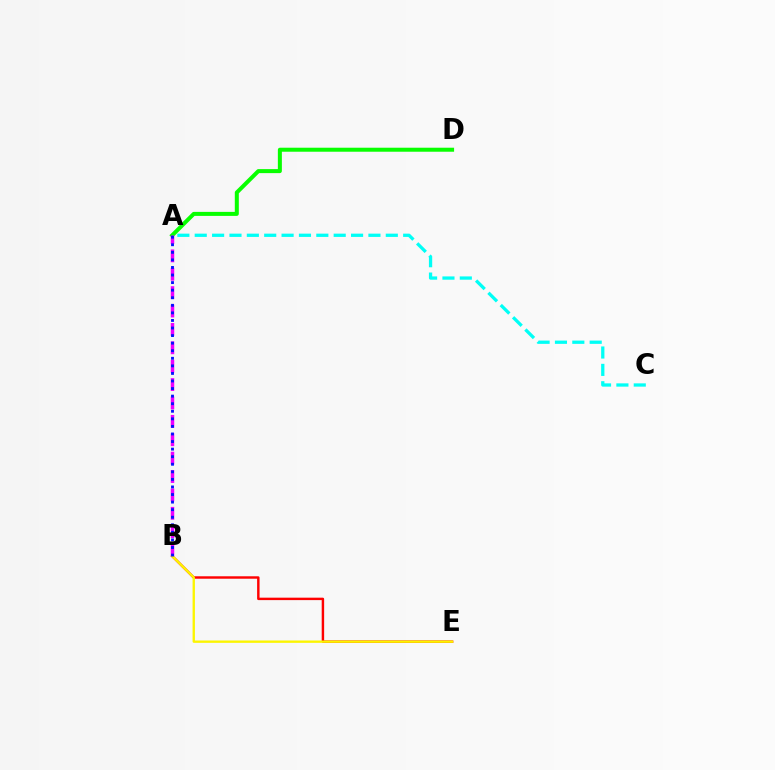{('A', 'D'): [{'color': '#08ff00', 'line_style': 'solid', 'thickness': 2.89}], ('B', 'E'): [{'color': '#ff0000', 'line_style': 'solid', 'thickness': 1.75}, {'color': '#fcf500', 'line_style': 'solid', 'thickness': 1.7}], ('A', 'B'): [{'color': '#ee00ff', 'line_style': 'dashed', 'thickness': 2.5}, {'color': '#0010ff', 'line_style': 'dotted', 'thickness': 2.06}], ('A', 'C'): [{'color': '#00fff6', 'line_style': 'dashed', 'thickness': 2.36}]}